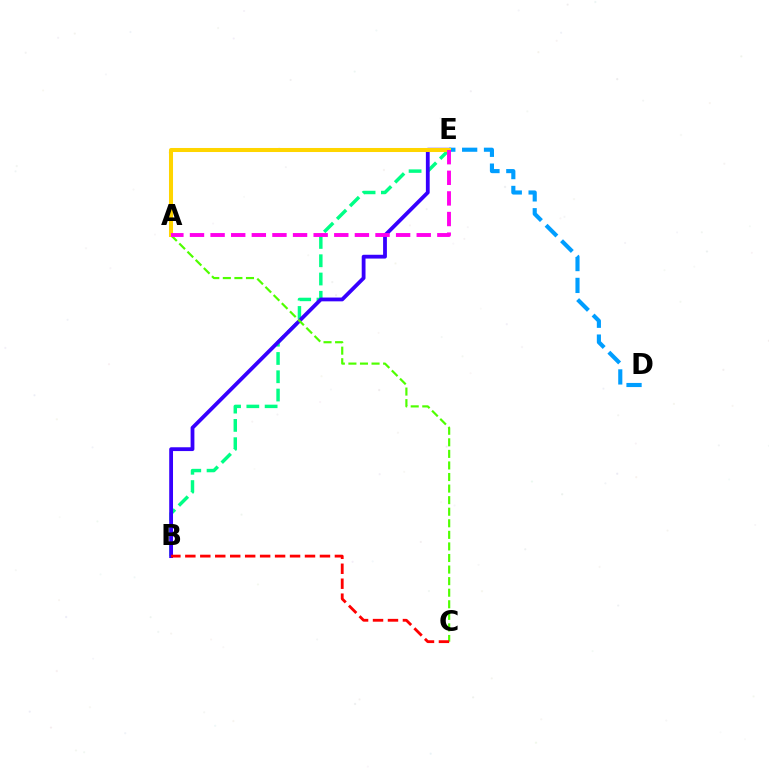{('B', 'E'): [{'color': '#00ff86', 'line_style': 'dashed', 'thickness': 2.48}, {'color': '#3700ff', 'line_style': 'solid', 'thickness': 2.74}], ('D', 'E'): [{'color': '#009eff', 'line_style': 'dashed', 'thickness': 2.97}], ('A', 'C'): [{'color': '#4fff00', 'line_style': 'dashed', 'thickness': 1.57}], ('A', 'E'): [{'color': '#ffd500', 'line_style': 'solid', 'thickness': 2.91}, {'color': '#ff00ed', 'line_style': 'dashed', 'thickness': 2.8}], ('B', 'C'): [{'color': '#ff0000', 'line_style': 'dashed', 'thickness': 2.03}]}